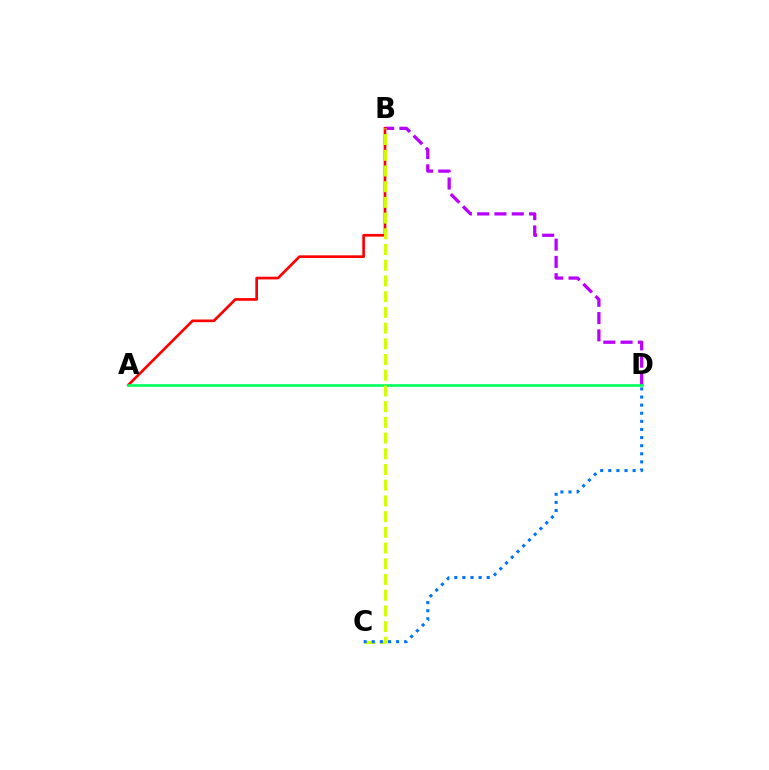{('B', 'D'): [{'color': '#b900ff', 'line_style': 'dashed', 'thickness': 2.35}], ('A', 'B'): [{'color': '#ff0000', 'line_style': 'solid', 'thickness': 1.93}], ('A', 'D'): [{'color': '#00ff5c', 'line_style': 'solid', 'thickness': 1.91}], ('B', 'C'): [{'color': '#d1ff00', 'line_style': 'dashed', 'thickness': 2.13}], ('C', 'D'): [{'color': '#0074ff', 'line_style': 'dotted', 'thickness': 2.2}]}